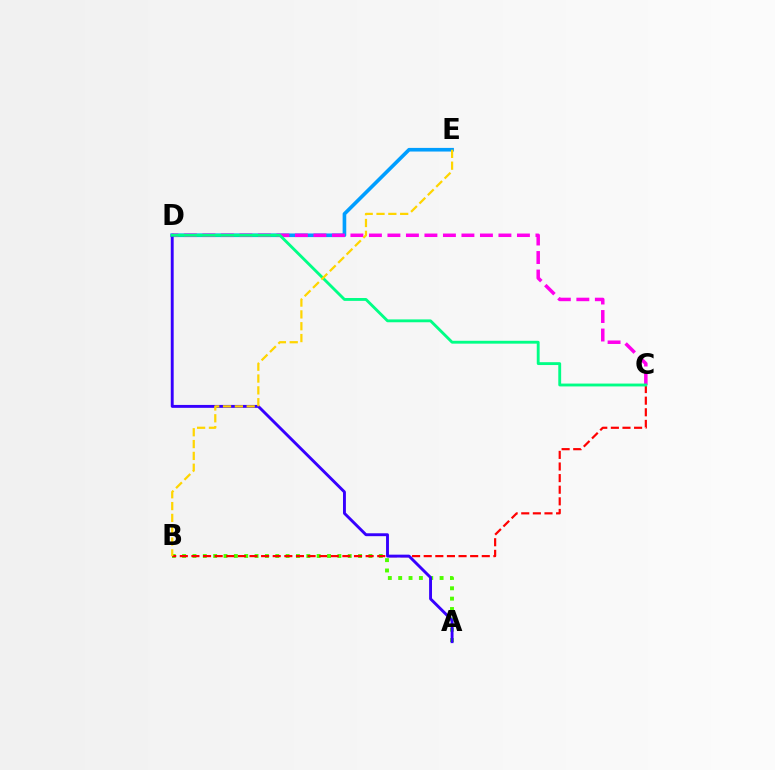{('D', 'E'): [{'color': '#009eff', 'line_style': 'solid', 'thickness': 2.62}], ('C', 'D'): [{'color': '#ff00ed', 'line_style': 'dashed', 'thickness': 2.51}, {'color': '#00ff86', 'line_style': 'solid', 'thickness': 2.06}], ('A', 'B'): [{'color': '#4fff00', 'line_style': 'dotted', 'thickness': 2.81}], ('B', 'C'): [{'color': '#ff0000', 'line_style': 'dashed', 'thickness': 1.58}], ('A', 'D'): [{'color': '#3700ff', 'line_style': 'solid', 'thickness': 2.09}], ('B', 'E'): [{'color': '#ffd500', 'line_style': 'dashed', 'thickness': 1.61}]}